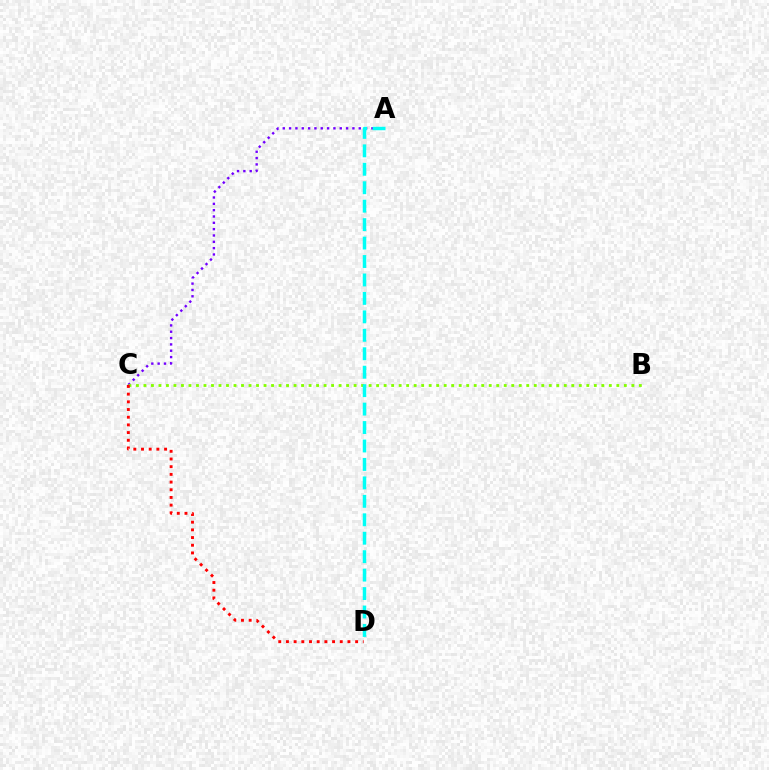{('A', 'C'): [{'color': '#7200ff', 'line_style': 'dotted', 'thickness': 1.72}], ('B', 'C'): [{'color': '#84ff00', 'line_style': 'dotted', 'thickness': 2.04}], ('A', 'D'): [{'color': '#00fff6', 'line_style': 'dashed', 'thickness': 2.51}], ('C', 'D'): [{'color': '#ff0000', 'line_style': 'dotted', 'thickness': 2.09}]}